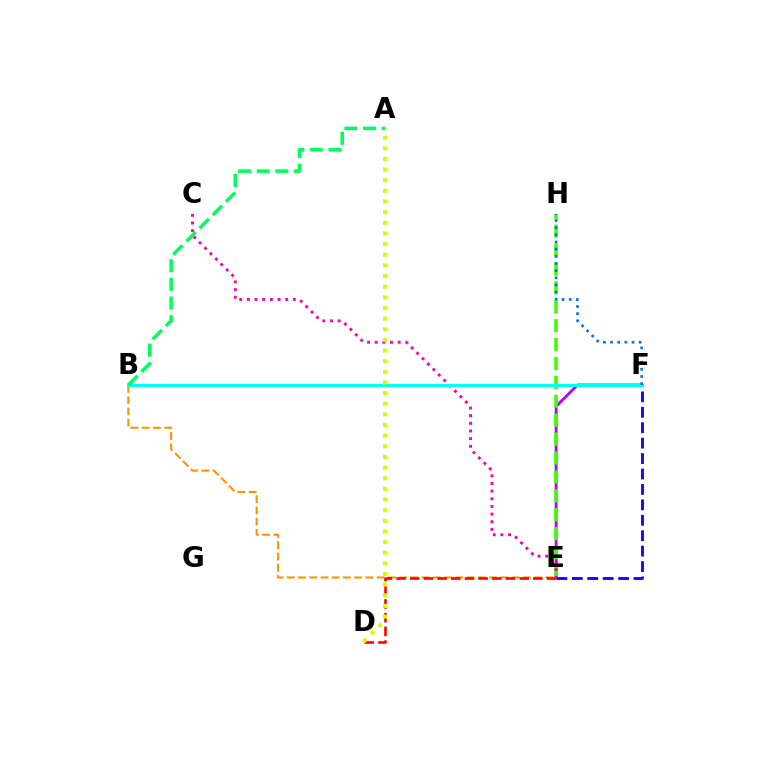{('E', 'F'): [{'color': '#b900ff', 'line_style': 'solid', 'thickness': 2.05}, {'color': '#2500ff', 'line_style': 'dashed', 'thickness': 2.1}], ('B', 'E'): [{'color': '#ff9400', 'line_style': 'dashed', 'thickness': 1.53}], ('E', 'H'): [{'color': '#3dff00', 'line_style': 'dashed', 'thickness': 2.57}], ('D', 'E'): [{'color': '#ff0000', 'line_style': 'dashed', 'thickness': 1.86}], ('C', 'E'): [{'color': '#ff00ac', 'line_style': 'dotted', 'thickness': 2.08}], ('B', 'F'): [{'color': '#00fff6', 'line_style': 'solid', 'thickness': 2.19}], ('A', 'D'): [{'color': '#d1ff00', 'line_style': 'dotted', 'thickness': 2.89}], ('A', 'B'): [{'color': '#00ff5c', 'line_style': 'dashed', 'thickness': 2.53}], ('F', 'H'): [{'color': '#0074ff', 'line_style': 'dotted', 'thickness': 1.94}]}